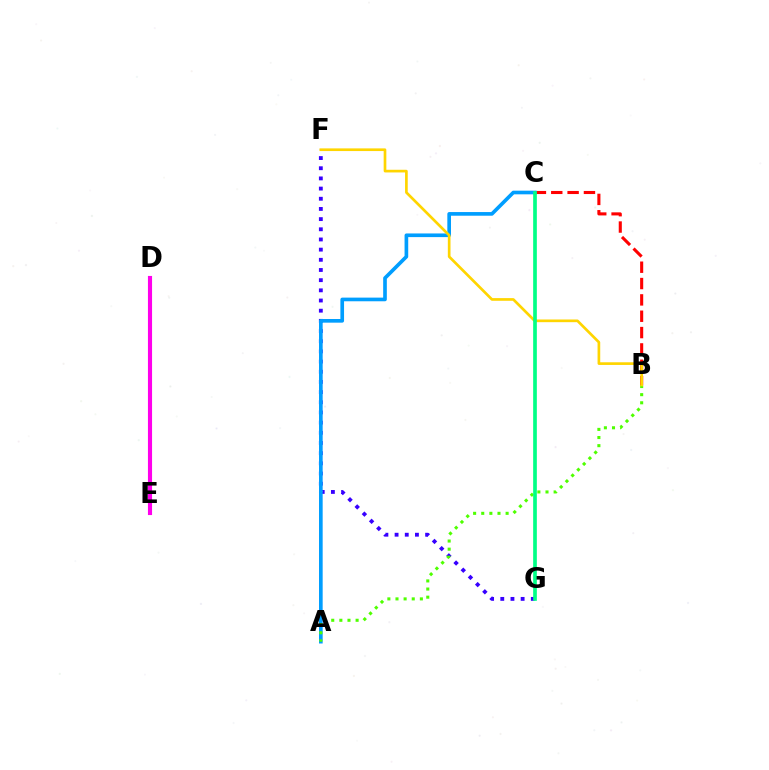{('B', 'C'): [{'color': '#ff0000', 'line_style': 'dashed', 'thickness': 2.22}], ('F', 'G'): [{'color': '#3700ff', 'line_style': 'dotted', 'thickness': 2.76}], ('A', 'C'): [{'color': '#009eff', 'line_style': 'solid', 'thickness': 2.63}], ('A', 'B'): [{'color': '#4fff00', 'line_style': 'dotted', 'thickness': 2.21}], ('B', 'F'): [{'color': '#ffd500', 'line_style': 'solid', 'thickness': 1.93}], ('D', 'E'): [{'color': '#ff00ed', 'line_style': 'solid', 'thickness': 2.97}], ('C', 'G'): [{'color': '#00ff86', 'line_style': 'solid', 'thickness': 2.65}]}